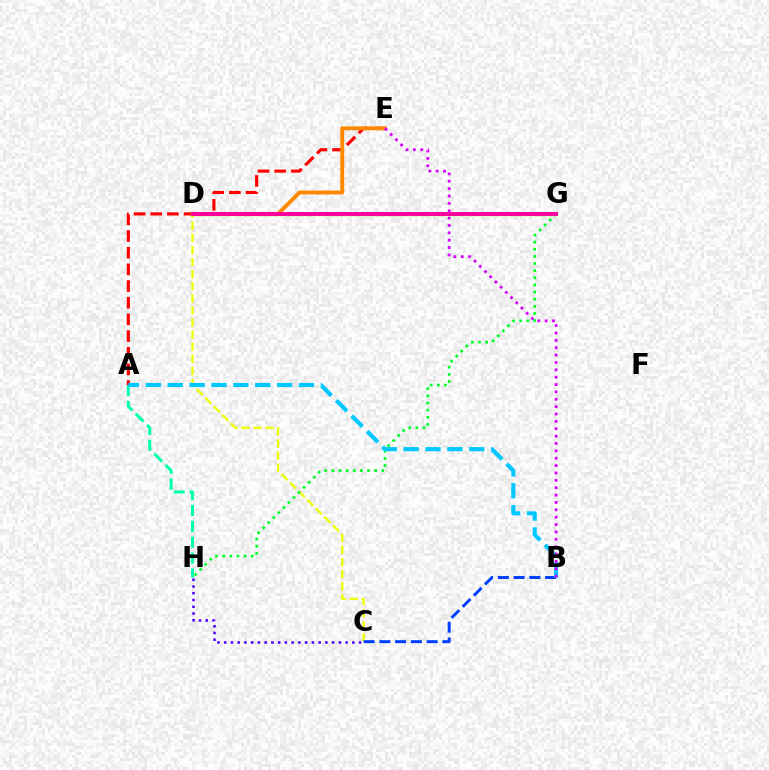{('A', 'H'): [{'color': '#00ffaf', 'line_style': 'dashed', 'thickness': 2.16}], ('D', 'G'): [{'color': '#66ff00', 'line_style': 'solid', 'thickness': 2.4}, {'color': '#ff00a0', 'line_style': 'solid', 'thickness': 2.81}], ('C', 'D'): [{'color': '#eeff00', 'line_style': 'dashed', 'thickness': 1.64}], ('G', 'H'): [{'color': '#00ff27', 'line_style': 'dotted', 'thickness': 1.94}], ('A', 'E'): [{'color': '#ff0000', 'line_style': 'dashed', 'thickness': 2.27}], ('B', 'C'): [{'color': '#003fff', 'line_style': 'dashed', 'thickness': 2.14}], ('D', 'E'): [{'color': '#ff8800', 'line_style': 'solid', 'thickness': 2.8}], ('A', 'B'): [{'color': '#00c7ff', 'line_style': 'dashed', 'thickness': 2.97}], ('B', 'E'): [{'color': '#d600ff', 'line_style': 'dotted', 'thickness': 2.0}], ('C', 'H'): [{'color': '#4f00ff', 'line_style': 'dotted', 'thickness': 1.83}]}